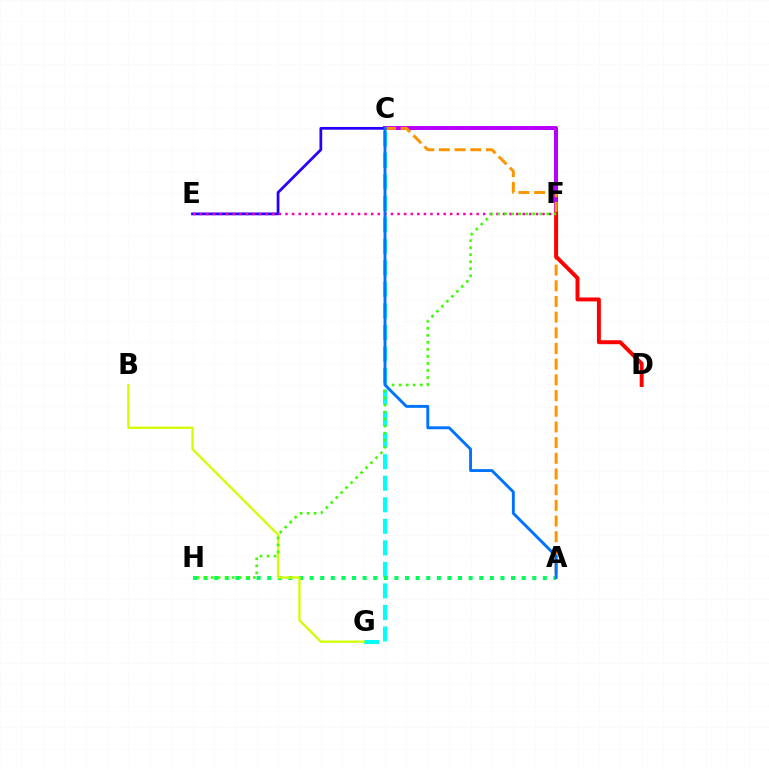{('C', 'F'): [{'color': '#b900ff', 'line_style': 'solid', 'thickness': 2.88}], ('A', 'C'): [{'color': '#ff9400', 'line_style': 'dashed', 'thickness': 2.13}, {'color': '#0074ff', 'line_style': 'solid', 'thickness': 2.09}], ('C', 'G'): [{'color': '#00fff6', 'line_style': 'dashed', 'thickness': 2.93}], ('C', 'E'): [{'color': '#2500ff', 'line_style': 'solid', 'thickness': 1.98}], ('A', 'H'): [{'color': '#00ff5c', 'line_style': 'dotted', 'thickness': 2.88}], ('B', 'G'): [{'color': '#d1ff00', 'line_style': 'solid', 'thickness': 1.65}], ('E', 'F'): [{'color': '#ff00ac', 'line_style': 'dotted', 'thickness': 1.79}], ('D', 'F'): [{'color': '#ff0000', 'line_style': 'solid', 'thickness': 2.84}], ('F', 'H'): [{'color': '#3dff00', 'line_style': 'dotted', 'thickness': 1.91}]}